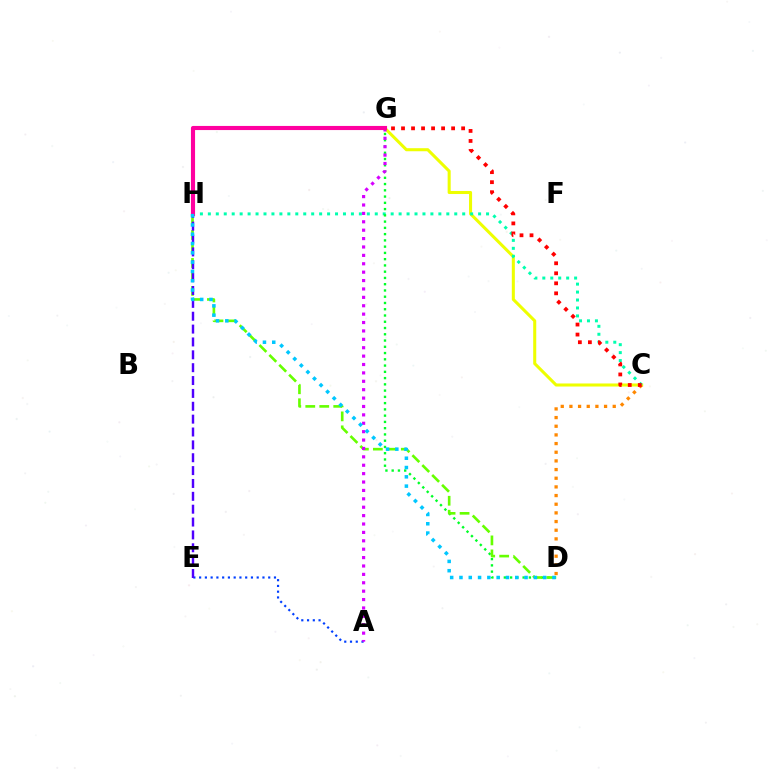{('C', 'G'): [{'color': '#eeff00', 'line_style': 'solid', 'thickness': 2.2}, {'color': '#ff0000', 'line_style': 'dotted', 'thickness': 2.72}], ('C', 'D'): [{'color': '#ff8800', 'line_style': 'dotted', 'thickness': 2.35}], ('C', 'H'): [{'color': '#00ffaf', 'line_style': 'dotted', 'thickness': 2.16}], ('D', 'G'): [{'color': '#00ff27', 'line_style': 'dotted', 'thickness': 1.7}], ('D', 'H'): [{'color': '#66ff00', 'line_style': 'dashed', 'thickness': 1.9}, {'color': '#00c7ff', 'line_style': 'dotted', 'thickness': 2.53}], ('A', 'E'): [{'color': '#003fff', 'line_style': 'dotted', 'thickness': 1.56}], ('A', 'G'): [{'color': '#d600ff', 'line_style': 'dotted', 'thickness': 2.28}], ('E', 'H'): [{'color': '#4f00ff', 'line_style': 'dashed', 'thickness': 1.75}], ('G', 'H'): [{'color': '#ff00a0', 'line_style': 'solid', 'thickness': 2.97}]}